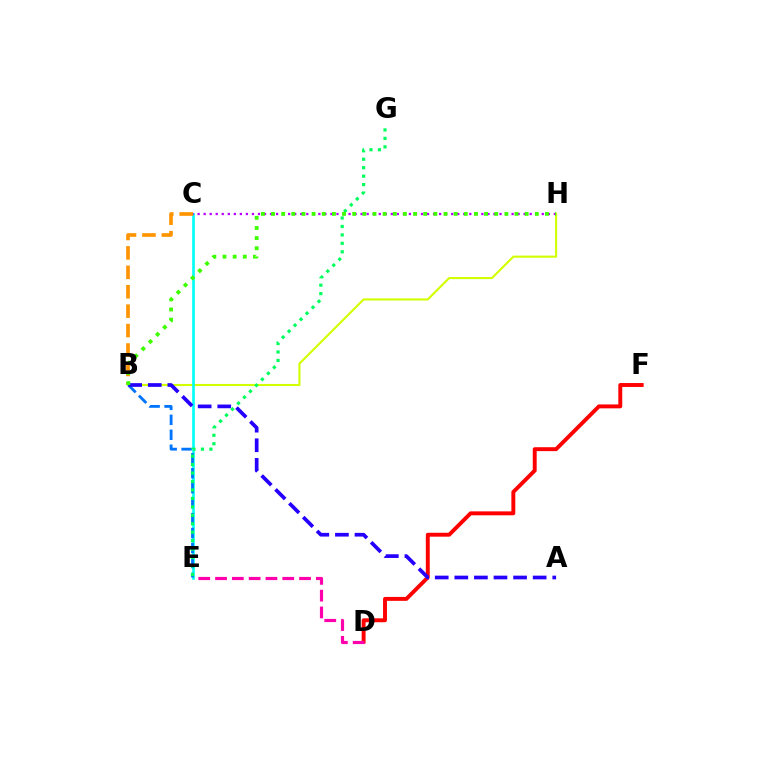{('B', 'H'): [{'color': '#d1ff00', 'line_style': 'solid', 'thickness': 1.52}, {'color': '#3dff00', 'line_style': 'dotted', 'thickness': 2.76}], ('D', 'F'): [{'color': '#ff0000', 'line_style': 'solid', 'thickness': 2.82}], ('C', 'E'): [{'color': '#00fff6', 'line_style': 'solid', 'thickness': 1.89}], ('D', 'E'): [{'color': '#ff00ac', 'line_style': 'dashed', 'thickness': 2.28}], ('B', 'E'): [{'color': '#0074ff', 'line_style': 'dashed', 'thickness': 2.03}], ('B', 'C'): [{'color': '#ff9400', 'line_style': 'dashed', 'thickness': 2.64}], ('A', 'B'): [{'color': '#2500ff', 'line_style': 'dashed', 'thickness': 2.66}], ('C', 'H'): [{'color': '#b900ff', 'line_style': 'dotted', 'thickness': 1.64}], ('E', 'G'): [{'color': '#00ff5c', 'line_style': 'dotted', 'thickness': 2.3}]}